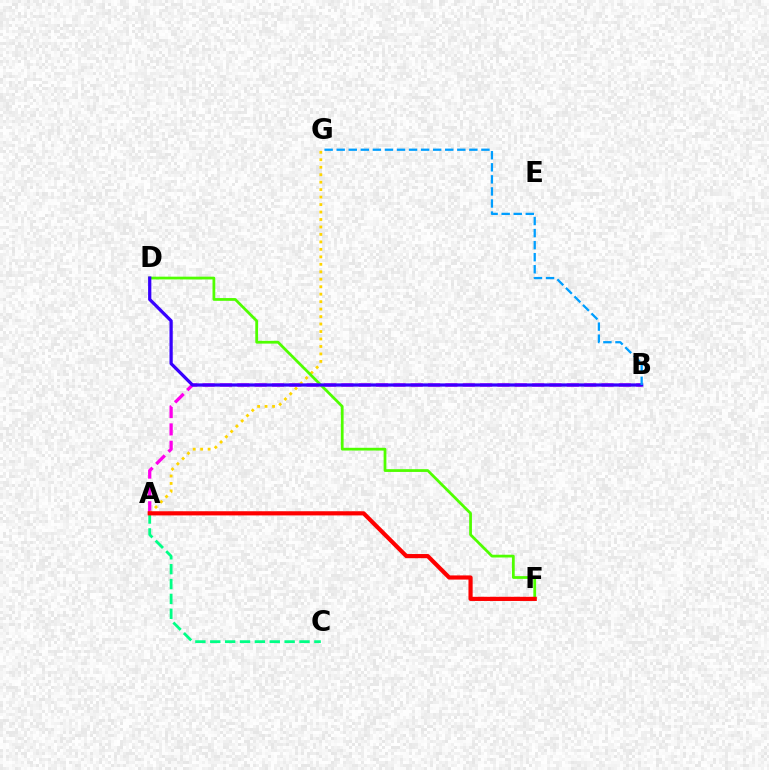{('A', 'B'): [{'color': '#ff00ed', 'line_style': 'dashed', 'thickness': 2.36}], ('A', 'G'): [{'color': '#ffd500', 'line_style': 'dotted', 'thickness': 2.03}], ('A', 'C'): [{'color': '#00ff86', 'line_style': 'dashed', 'thickness': 2.02}], ('D', 'F'): [{'color': '#4fff00', 'line_style': 'solid', 'thickness': 1.99}], ('B', 'D'): [{'color': '#3700ff', 'line_style': 'solid', 'thickness': 2.34}], ('B', 'G'): [{'color': '#009eff', 'line_style': 'dashed', 'thickness': 1.64}], ('A', 'F'): [{'color': '#ff0000', 'line_style': 'solid', 'thickness': 3.0}]}